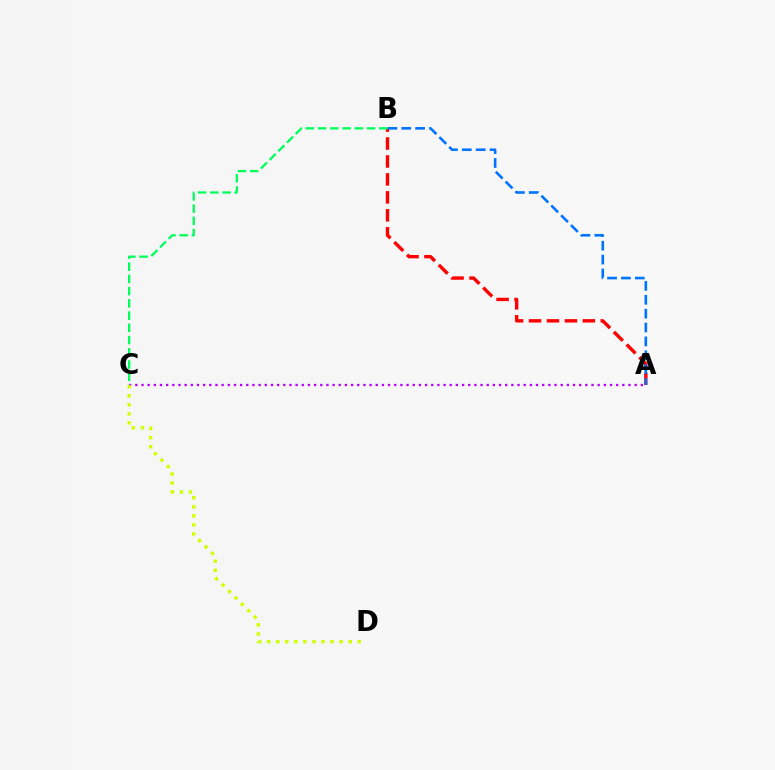{('A', 'B'): [{'color': '#ff0000', 'line_style': 'dashed', 'thickness': 2.44}, {'color': '#0074ff', 'line_style': 'dashed', 'thickness': 1.89}], ('A', 'C'): [{'color': '#b900ff', 'line_style': 'dotted', 'thickness': 1.67}], ('C', 'D'): [{'color': '#d1ff00', 'line_style': 'dotted', 'thickness': 2.46}], ('B', 'C'): [{'color': '#00ff5c', 'line_style': 'dashed', 'thickness': 1.66}]}